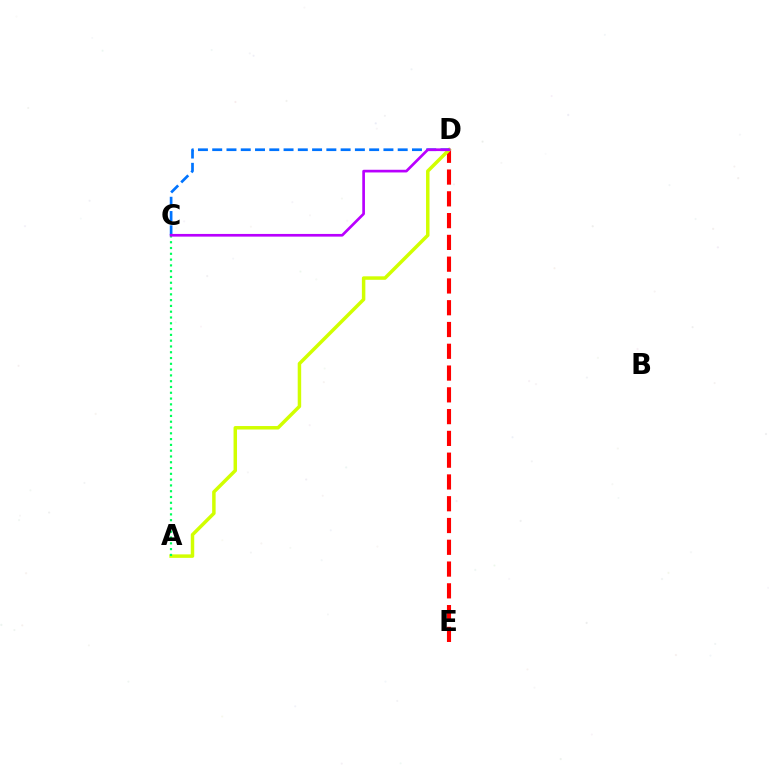{('D', 'E'): [{'color': '#ff0000', 'line_style': 'dashed', 'thickness': 2.96}], ('A', 'D'): [{'color': '#d1ff00', 'line_style': 'solid', 'thickness': 2.5}], ('A', 'C'): [{'color': '#00ff5c', 'line_style': 'dotted', 'thickness': 1.57}], ('C', 'D'): [{'color': '#0074ff', 'line_style': 'dashed', 'thickness': 1.94}, {'color': '#b900ff', 'line_style': 'solid', 'thickness': 1.93}]}